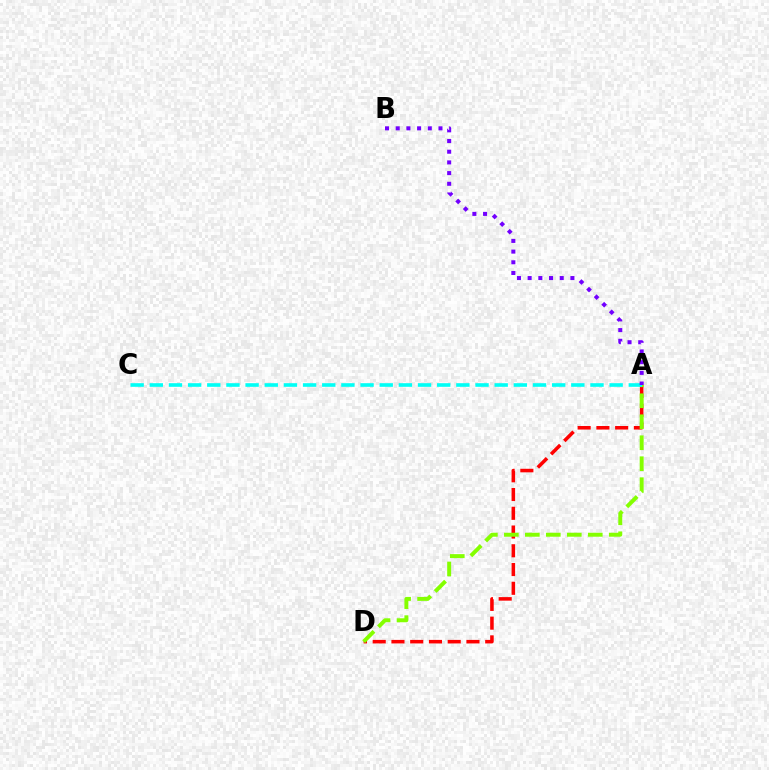{('A', 'D'): [{'color': '#ff0000', 'line_style': 'dashed', 'thickness': 2.55}, {'color': '#84ff00', 'line_style': 'dashed', 'thickness': 2.85}], ('A', 'C'): [{'color': '#00fff6', 'line_style': 'dashed', 'thickness': 2.6}], ('A', 'B'): [{'color': '#7200ff', 'line_style': 'dotted', 'thickness': 2.9}]}